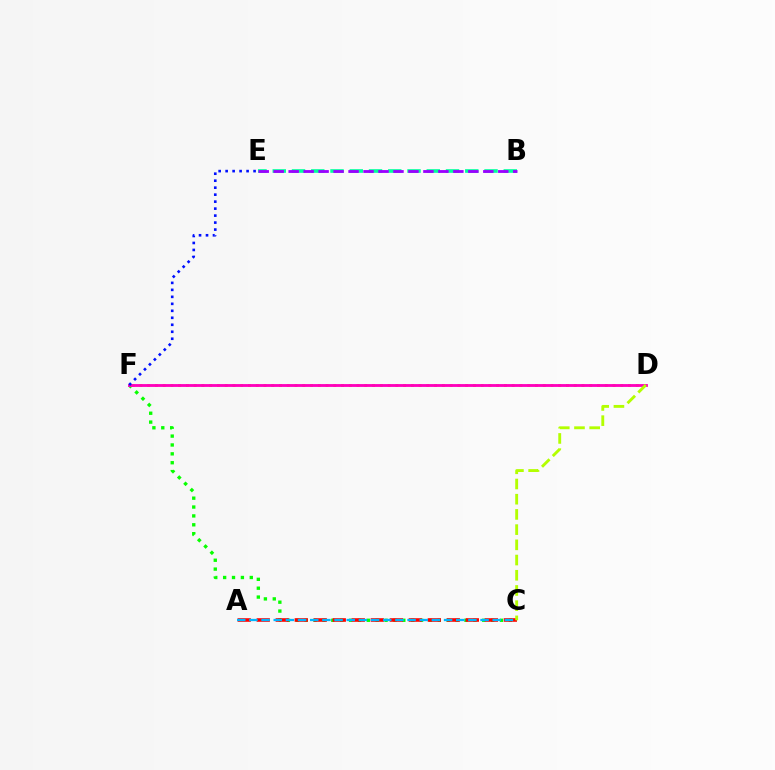{('B', 'E'): [{'color': '#00ff9d', 'line_style': 'dashed', 'thickness': 2.62}, {'color': '#9b00ff', 'line_style': 'dashed', 'thickness': 2.03}], ('C', 'F'): [{'color': '#08ff00', 'line_style': 'dotted', 'thickness': 2.41}], ('A', 'C'): [{'color': '#ff0000', 'line_style': 'dashed', 'thickness': 2.58}, {'color': '#00b5ff', 'line_style': 'dashed', 'thickness': 1.65}], ('D', 'F'): [{'color': '#ffa500', 'line_style': 'dotted', 'thickness': 2.11}, {'color': '#ff00bd', 'line_style': 'solid', 'thickness': 2.04}], ('C', 'D'): [{'color': '#b3ff00', 'line_style': 'dashed', 'thickness': 2.07}], ('E', 'F'): [{'color': '#0010ff', 'line_style': 'dotted', 'thickness': 1.9}]}